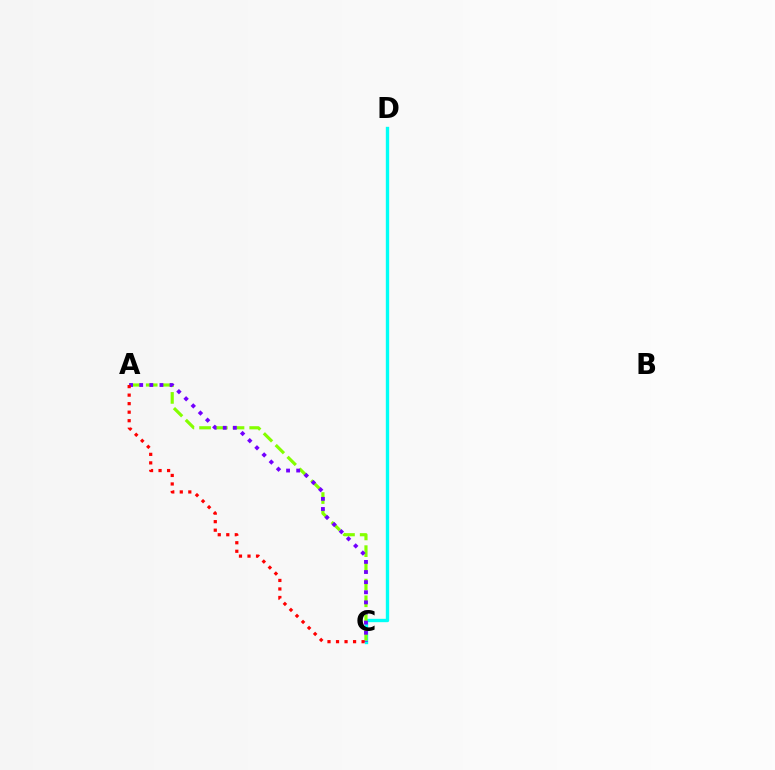{('C', 'D'): [{'color': '#00fff6', 'line_style': 'solid', 'thickness': 2.43}], ('A', 'C'): [{'color': '#84ff00', 'line_style': 'dashed', 'thickness': 2.27}, {'color': '#7200ff', 'line_style': 'dotted', 'thickness': 2.75}, {'color': '#ff0000', 'line_style': 'dotted', 'thickness': 2.32}]}